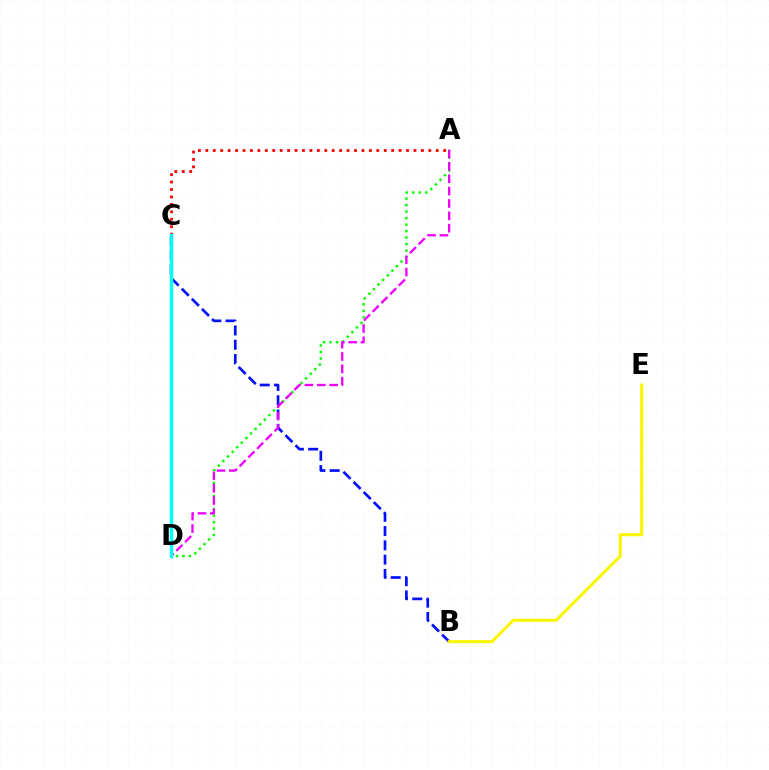{('A', 'D'): [{'color': '#08ff00', 'line_style': 'dotted', 'thickness': 1.76}, {'color': '#ee00ff', 'line_style': 'dashed', 'thickness': 1.68}], ('A', 'C'): [{'color': '#ff0000', 'line_style': 'dotted', 'thickness': 2.02}], ('B', 'C'): [{'color': '#0010ff', 'line_style': 'dashed', 'thickness': 1.94}], ('B', 'E'): [{'color': '#fcf500', 'line_style': 'solid', 'thickness': 2.19}], ('C', 'D'): [{'color': '#00fff6', 'line_style': 'solid', 'thickness': 2.51}]}